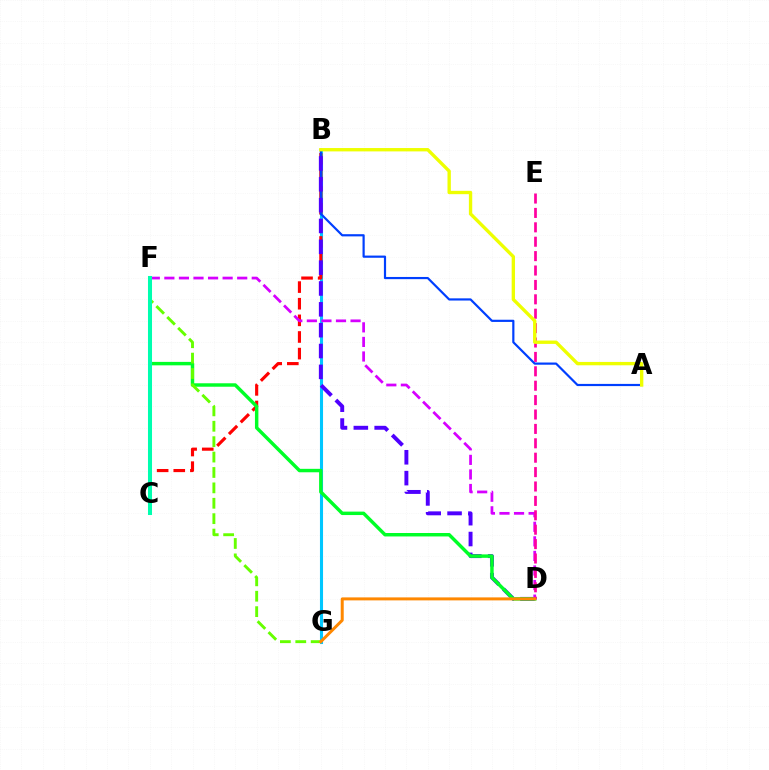{('B', 'G'): [{'color': '#00c7ff', 'line_style': 'solid', 'thickness': 2.22}], ('B', 'C'): [{'color': '#ff0000', 'line_style': 'dashed', 'thickness': 2.26}], ('A', 'B'): [{'color': '#003fff', 'line_style': 'solid', 'thickness': 1.58}, {'color': '#eeff00', 'line_style': 'solid', 'thickness': 2.42}], ('B', 'D'): [{'color': '#4f00ff', 'line_style': 'dashed', 'thickness': 2.83}], ('D', 'F'): [{'color': '#00ff27', 'line_style': 'solid', 'thickness': 2.48}, {'color': '#d600ff', 'line_style': 'dashed', 'thickness': 1.98}], ('F', 'G'): [{'color': '#66ff00', 'line_style': 'dashed', 'thickness': 2.09}], ('D', 'E'): [{'color': '#ff00a0', 'line_style': 'dashed', 'thickness': 1.96}], ('D', 'G'): [{'color': '#ff8800', 'line_style': 'solid', 'thickness': 2.15}], ('C', 'F'): [{'color': '#00ffaf', 'line_style': 'solid', 'thickness': 2.91}]}